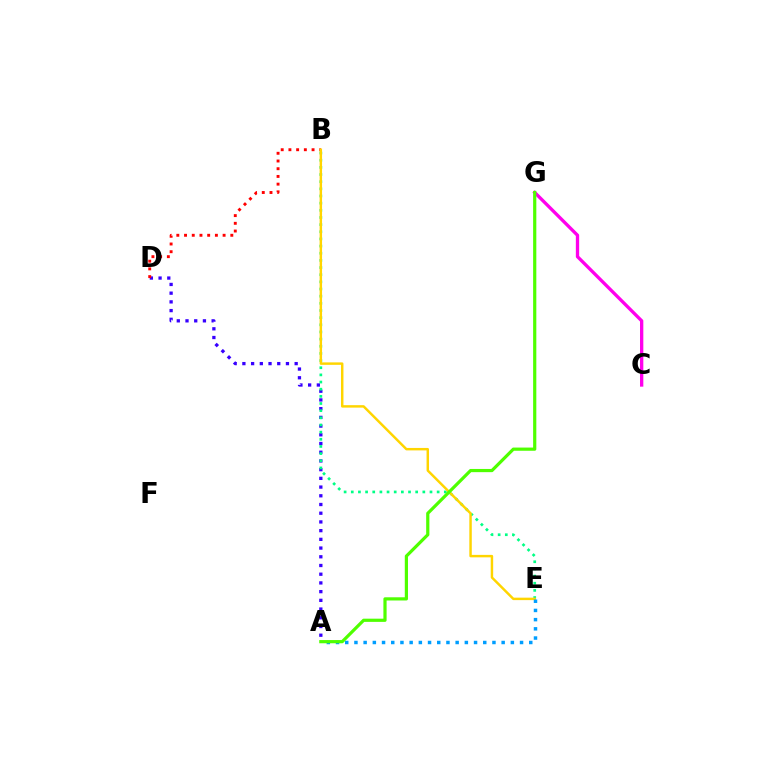{('A', 'D'): [{'color': '#3700ff', 'line_style': 'dotted', 'thickness': 2.37}], ('B', 'D'): [{'color': '#ff0000', 'line_style': 'dotted', 'thickness': 2.1}], ('C', 'G'): [{'color': '#ff00ed', 'line_style': 'solid', 'thickness': 2.38}], ('B', 'E'): [{'color': '#00ff86', 'line_style': 'dotted', 'thickness': 1.94}, {'color': '#ffd500', 'line_style': 'solid', 'thickness': 1.77}], ('A', 'E'): [{'color': '#009eff', 'line_style': 'dotted', 'thickness': 2.5}], ('A', 'G'): [{'color': '#4fff00', 'line_style': 'solid', 'thickness': 2.3}]}